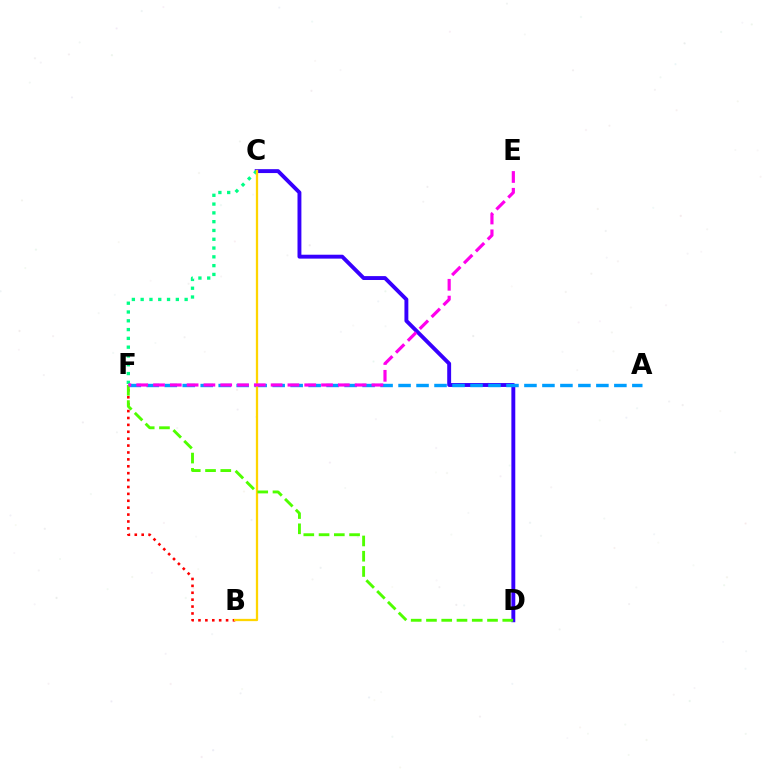{('B', 'F'): [{'color': '#ff0000', 'line_style': 'dotted', 'thickness': 1.87}], ('C', 'D'): [{'color': '#3700ff', 'line_style': 'solid', 'thickness': 2.81}], ('C', 'F'): [{'color': '#00ff86', 'line_style': 'dotted', 'thickness': 2.39}], ('A', 'F'): [{'color': '#009eff', 'line_style': 'dashed', 'thickness': 2.44}], ('B', 'C'): [{'color': '#ffd500', 'line_style': 'solid', 'thickness': 1.64}], ('D', 'F'): [{'color': '#4fff00', 'line_style': 'dashed', 'thickness': 2.07}], ('E', 'F'): [{'color': '#ff00ed', 'line_style': 'dashed', 'thickness': 2.28}]}